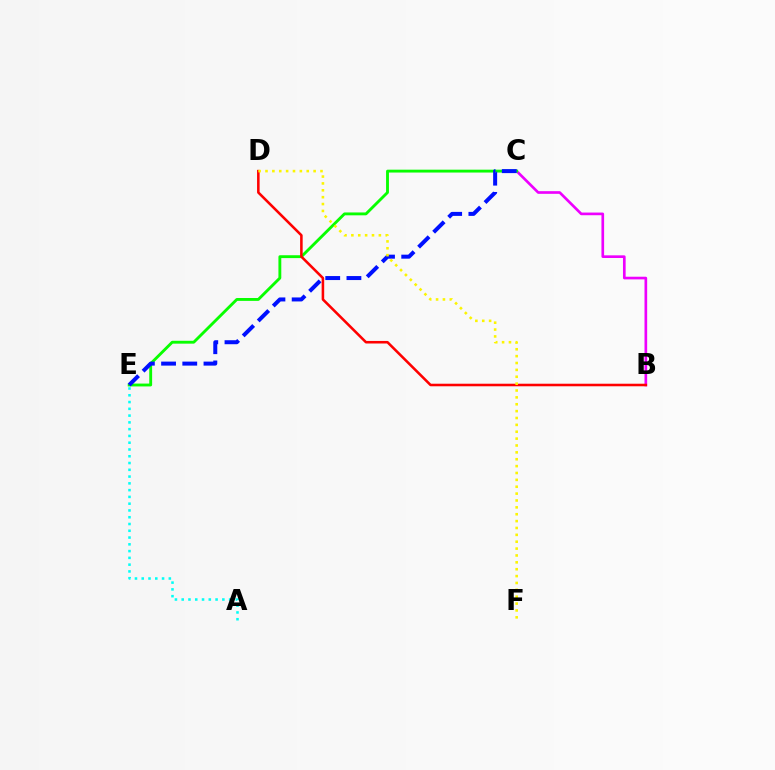{('B', 'C'): [{'color': '#ee00ff', 'line_style': 'solid', 'thickness': 1.92}], ('C', 'E'): [{'color': '#08ff00', 'line_style': 'solid', 'thickness': 2.06}, {'color': '#0010ff', 'line_style': 'dashed', 'thickness': 2.88}], ('A', 'E'): [{'color': '#00fff6', 'line_style': 'dotted', 'thickness': 1.84}], ('B', 'D'): [{'color': '#ff0000', 'line_style': 'solid', 'thickness': 1.84}], ('D', 'F'): [{'color': '#fcf500', 'line_style': 'dotted', 'thickness': 1.87}]}